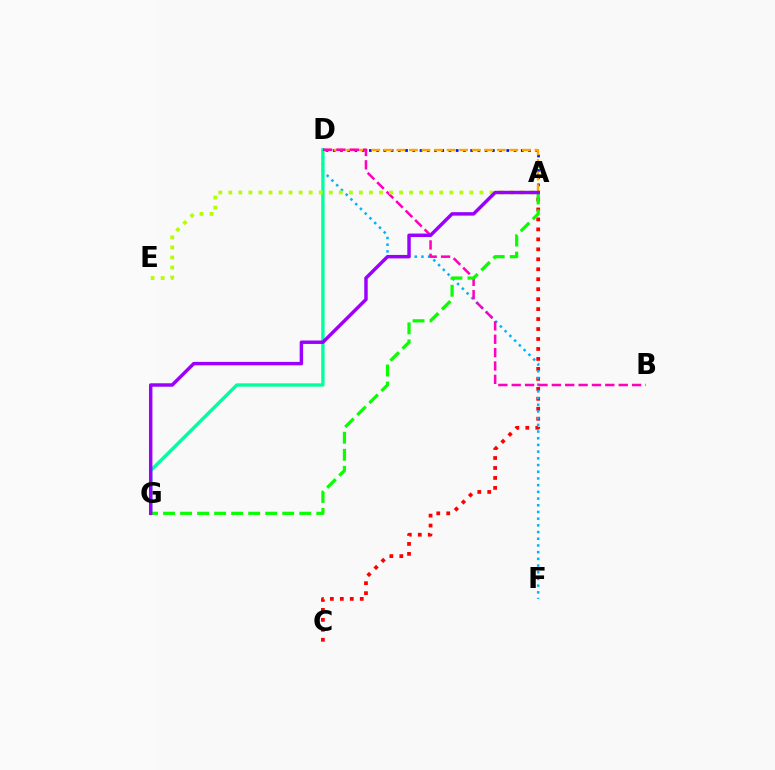{('A', 'C'): [{'color': '#ff0000', 'line_style': 'dotted', 'thickness': 2.71}], ('D', 'F'): [{'color': '#00b5ff', 'line_style': 'dotted', 'thickness': 1.82}], ('D', 'G'): [{'color': '#00ff9d', 'line_style': 'solid', 'thickness': 2.4}], ('A', 'D'): [{'color': '#0010ff', 'line_style': 'dotted', 'thickness': 1.97}, {'color': '#ffa500', 'line_style': 'dashed', 'thickness': 1.71}], ('B', 'D'): [{'color': '#ff00bd', 'line_style': 'dashed', 'thickness': 1.82}], ('A', 'G'): [{'color': '#08ff00', 'line_style': 'dashed', 'thickness': 2.31}, {'color': '#9b00ff', 'line_style': 'solid', 'thickness': 2.48}], ('A', 'E'): [{'color': '#b3ff00', 'line_style': 'dotted', 'thickness': 2.73}]}